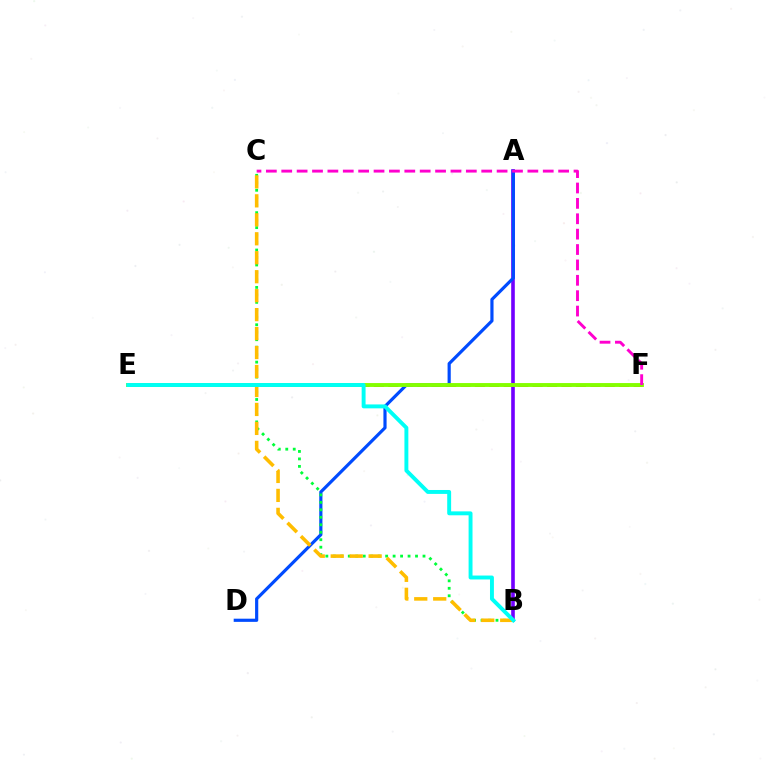{('E', 'F'): [{'color': '#ff0000', 'line_style': 'dashed', 'thickness': 1.96}, {'color': '#84ff00', 'line_style': 'solid', 'thickness': 2.79}], ('A', 'B'): [{'color': '#7200ff', 'line_style': 'solid', 'thickness': 2.6}], ('A', 'D'): [{'color': '#004bff', 'line_style': 'solid', 'thickness': 2.29}], ('B', 'C'): [{'color': '#00ff39', 'line_style': 'dotted', 'thickness': 2.03}, {'color': '#ffbd00', 'line_style': 'dashed', 'thickness': 2.58}], ('B', 'E'): [{'color': '#00fff6', 'line_style': 'solid', 'thickness': 2.82}], ('C', 'F'): [{'color': '#ff00cf', 'line_style': 'dashed', 'thickness': 2.09}]}